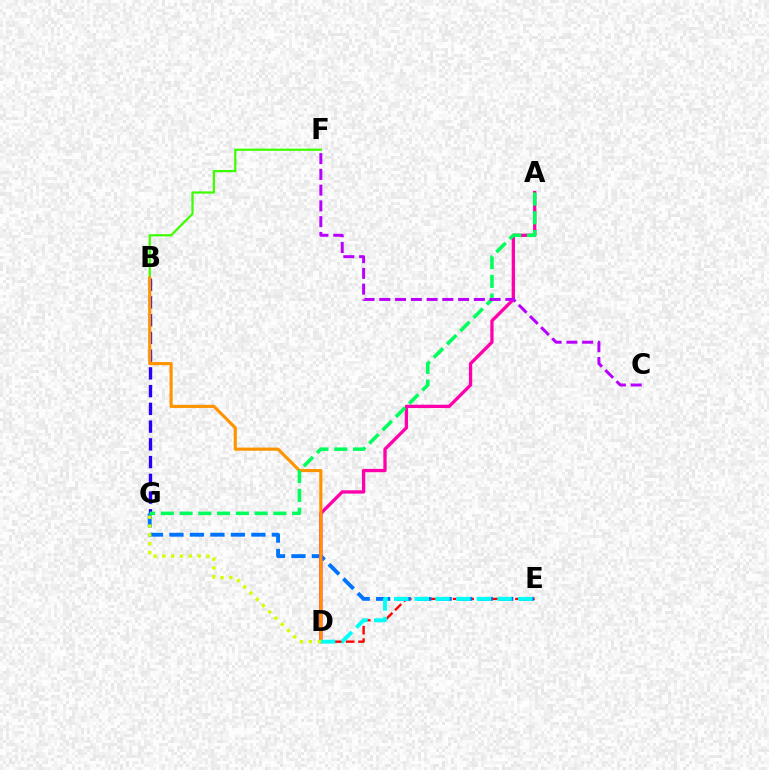{('B', 'F'): [{'color': '#3dff00', 'line_style': 'solid', 'thickness': 1.61}], ('D', 'E'): [{'color': '#ff0000', 'line_style': 'dashed', 'thickness': 1.69}, {'color': '#00fff6', 'line_style': 'dashed', 'thickness': 2.81}], ('B', 'G'): [{'color': '#2500ff', 'line_style': 'dashed', 'thickness': 2.41}], ('E', 'G'): [{'color': '#0074ff', 'line_style': 'dashed', 'thickness': 2.78}], ('A', 'D'): [{'color': '#ff00ac', 'line_style': 'solid', 'thickness': 2.38}], ('B', 'D'): [{'color': '#ff9400', 'line_style': 'solid', 'thickness': 2.26}], ('D', 'G'): [{'color': '#d1ff00', 'line_style': 'dotted', 'thickness': 2.4}], ('A', 'G'): [{'color': '#00ff5c', 'line_style': 'dashed', 'thickness': 2.55}], ('C', 'F'): [{'color': '#b900ff', 'line_style': 'dashed', 'thickness': 2.14}]}